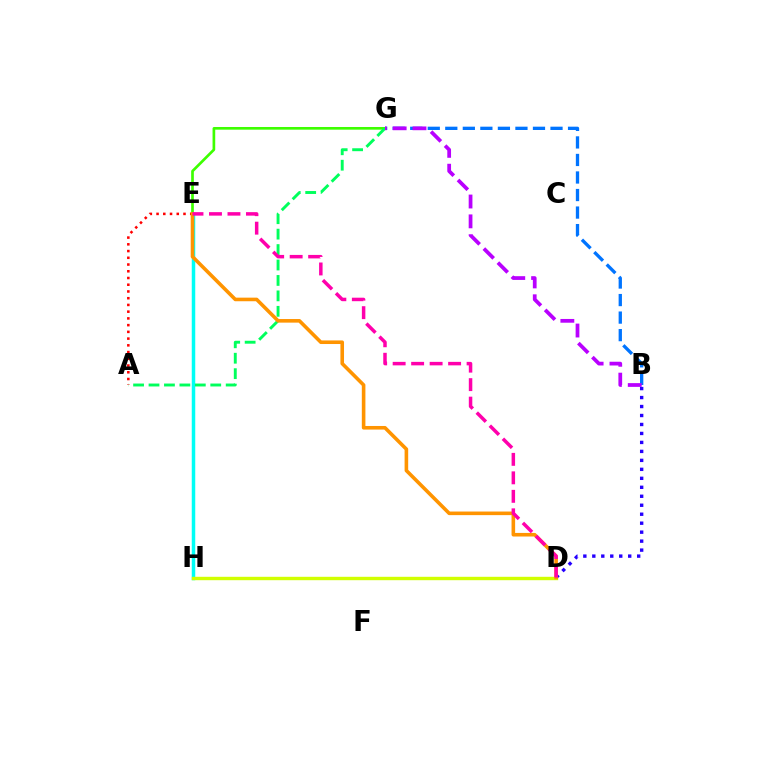{('B', 'G'): [{'color': '#0074ff', 'line_style': 'dashed', 'thickness': 2.38}, {'color': '#b900ff', 'line_style': 'dashed', 'thickness': 2.69}], ('E', 'G'): [{'color': '#3dff00', 'line_style': 'solid', 'thickness': 1.93}], ('A', 'E'): [{'color': '#ff0000', 'line_style': 'dotted', 'thickness': 1.83}], ('E', 'H'): [{'color': '#00fff6', 'line_style': 'solid', 'thickness': 2.51}], ('A', 'G'): [{'color': '#00ff5c', 'line_style': 'dashed', 'thickness': 2.1}], ('D', 'H'): [{'color': '#d1ff00', 'line_style': 'solid', 'thickness': 2.45}], ('B', 'D'): [{'color': '#2500ff', 'line_style': 'dotted', 'thickness': 2.44}], ('D', 'E'): [{'color': '#ff9400', 'line_style': 'solid', 'thickness': 2.59}, {'color': '#ff00ac', 'line_style': 'dashed', 'thickness': 2.51}]}